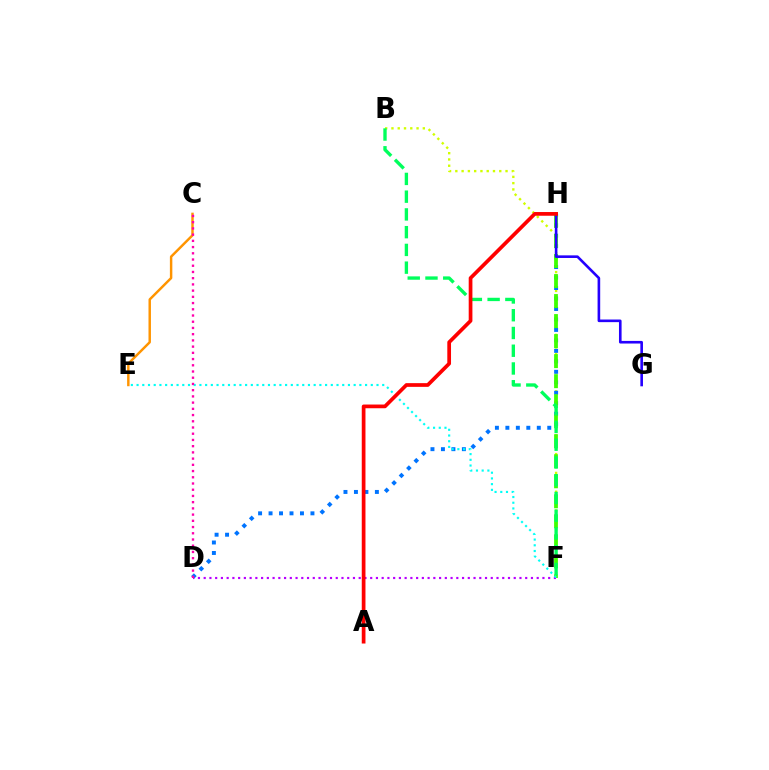{('B', 'F'): [{'color': '#d1ff00', 'line_style': 'dotted', 'thickness': 1.7}, {'color': '#00ff5c', 'line_style': 'dashed', 'thickness': 2.41}], ('D', 'H'): [{'color': '#0074ff', 'line_style': 'dotted', 'thickness': 2.85}], ('F', 'H'): [{'color': '#3dff00', 'line_style': 'dashed', 'thickness': 2.72}], ('C', 'E'): [{'color': '#ff9400', 'line_style': 'solid', 'thickness': 1.77}], ('D', 'F'): [{'color': '#b900ff', 'line_style': 'dotted', 'thickness': 1.56}], ('E', 'F'): [{'color': '#00fff6', 'line_style': 'dotted', 'thickness': 1.55}], ('C', 'D'): [{'color': '#ff00ac', 'line_style': 'dotted', 'thickness': 1.69}], ('G', 'H'): [{'color': '#2500ff', 'line_style': 'solid', 'thickness': 1.88}], ('A', 'H'): [{'color': '#ff0000', 'line_style': 'solid', 'thickness': 2.67}]}